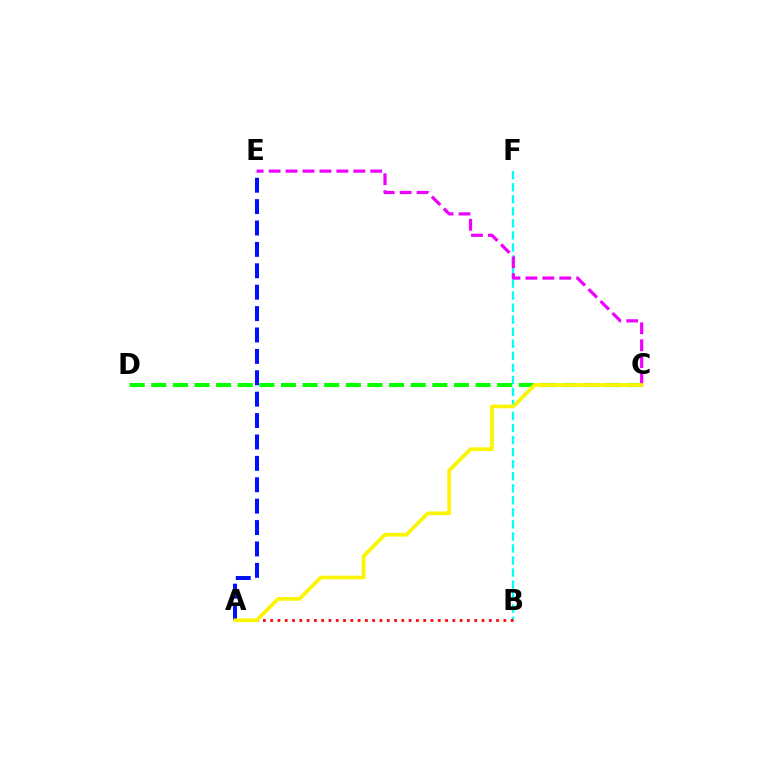{('B', 'F'): [{'color': '#00fff6', 'line_style': 'dashed', 'thickness': 1.64}], ('C', 'D'): [{'color': '#08ff00', 'line_style': 'dashed', 'thickness': 2.94}], ('C', 'E'): [{'color': '#ee00ff', 'line_style': 'dashed', 'thickness': 2.3}], ('A', 'B'): [{'color': '#ff0000', 'line_style': 'dotted', 'thickness': 1.98}], ('A', 'E'): [{'color': '#0010ff', 'line_style': 'dashed', 'thickness': 2.91}], ('A', 'C'): [{'color': '#fcf500', 'line_style': 'solid', 'thickness': 2.68}]}